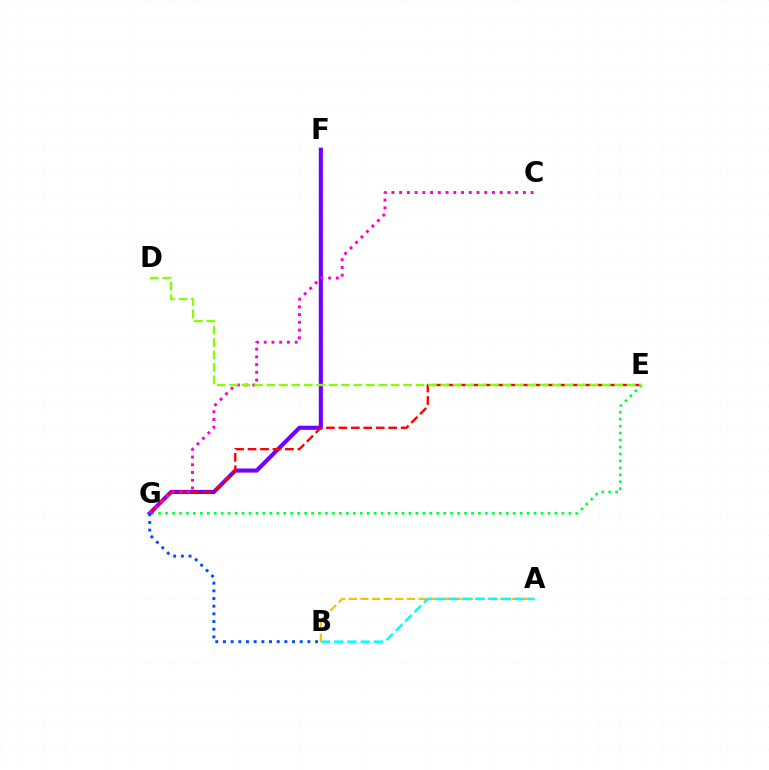{('E', 'G'): [{'color': '#00ff39', 'line_style': 'dotted', 'thickness': 1.89}, {'color': '#ff0000', 'line_style': 'dashed', 'thickness': 1.69}], ('F', 'G'): [{'color': '#7200ff', 'line_style': 'solid', 'thickness': 2.96}], ('A', 'B'): [{'color': '#ffbd00', 'line_style': 'dashed', 'thickness': 1.58}, {'color': '#00fff6', 'line_style': 'dashed', 'thickness': 1.8}], ('C', 'G'): [{'color': '#ff00cf', 'line_style': 'dotted', 'thickness': 2.1}], ('D', 'E'): [{'color': '#84ff00', 'line_style': 'dashed', 'thickness': 1.69}], ('B', 'G'): [{'color': '#004bff', 'line_style': 'dotted', 'thickness': 2.09}]}